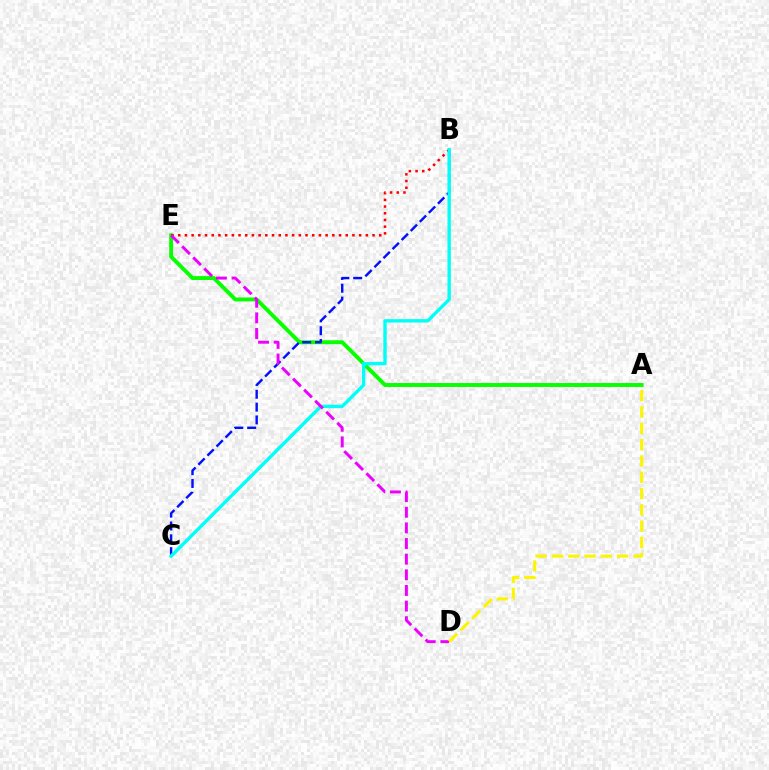{('A', 'E'): [{'color': '#08ff00', 'line_style': 'solid', 'thickness': 2.81}], ('B', 'E'): [{'color': '#ff0000', 'line_style': 'dotted', 'thickness': 1.82}], ('B', 'C'): [{'color': '#0010ff', 'line_style': 'dashed', 'thickness': 1.74}, {'color': '#00fff6', 'line_style': 'solid', 'thickness': 2.43}], ('D', 'E'): [{'color': '#ee00ff', 'line_style': 'dashed', 'thickness': 2.12}], ('A', 'D'): [{'color': '#fcf500', 'line_style': 'dashed', 'thickness': 2.22}]}